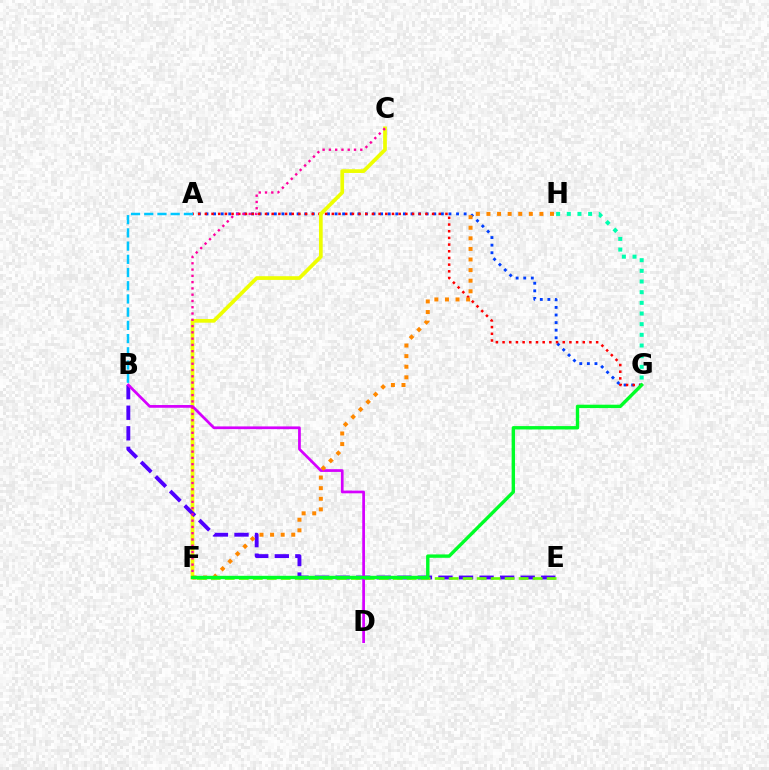{('A', 'G'): [{'color': '#003fff', 'line_style': 'dotted', 'thickness': 2.06}, {'color': '#ff0000', 'line_style': 'dotted', 'thickness': 1.82}], ('C', 'F'): [{'color': '#eeff00', 'line_style': 'solid', 'thickness': 2.67}, {'color': '#ff00a0', 'line_style': 'dotted', 'thickness': 1.71}], ('B', 'E'): [{'color': '#4f00ff', 'line_style': 'dashed', 'thickness': 2.79}], ('B', 'D'): [{'color': '#d600ff', 'line_style': 'solid', 'thickness': 1.96}], ('F', 'H'): [{'color': '#ff8800', 'line_style': 'dotted', 'thickness': 2.88}], ('E', 'F'): [{'color': '#66ff00', 'line_style': 'dashed', 'thickness': 1.9}], ('F', 'G'): [{'color': '#00ff27', 'line_style': 'solid', 'thickness': 2.43}], ('G', 'H'): [{'color': '#00ffaf', 'line_style': 'dotted', 'thickness': 2.9}], ('A', 'B'): [{'color': '#00c7ff', 'line_style': 'dashed', 'thickness': 1.79}]}